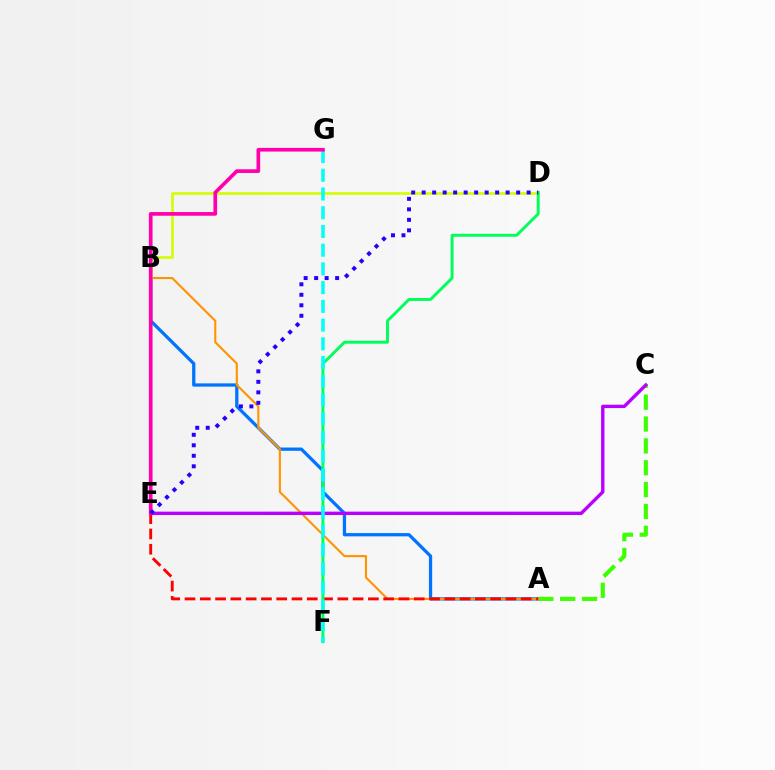{('A', 'B'): [{'color': '#0074ff', 'line_style': 'solid', 'thickness': 2.35}, {'color': '#ff9400', 'line_style': 'solid', 'thickness': 1.52}], ('A', 'C'): [{'color': '#3dff00', 'line_style': 'dashed', 'thickness': 2.97}], ('A', 'E'): [{'color': '#ff0000', 'line_style': 'dashed', 'thickness': 2.08}], ('B', 'D'): [{'color': '#d1ff00', 'line_style': 'solid', 'thickness': 1.88}], ('D', 'F'): [{'color': '#00ff5c', 'line_style': 'solid', 'thickness': 2.12}], ('C', 'E'): [{'color': '#b900ff', 'line_style': 'solid', 'thickness': 2.42}], ('F', 'G'): [{'color': '#00fff6', 'line_style': 'dashed', 'thickness': 2.54}], ('E', 'G'): [{'color': '#ff00ac', 'line_style': 'solid', 'thickness': 2.65}], ('D', 'E'): [{'color': '#2500ff', 'line_style': 'dotted', 'thickness': 2.85}]}